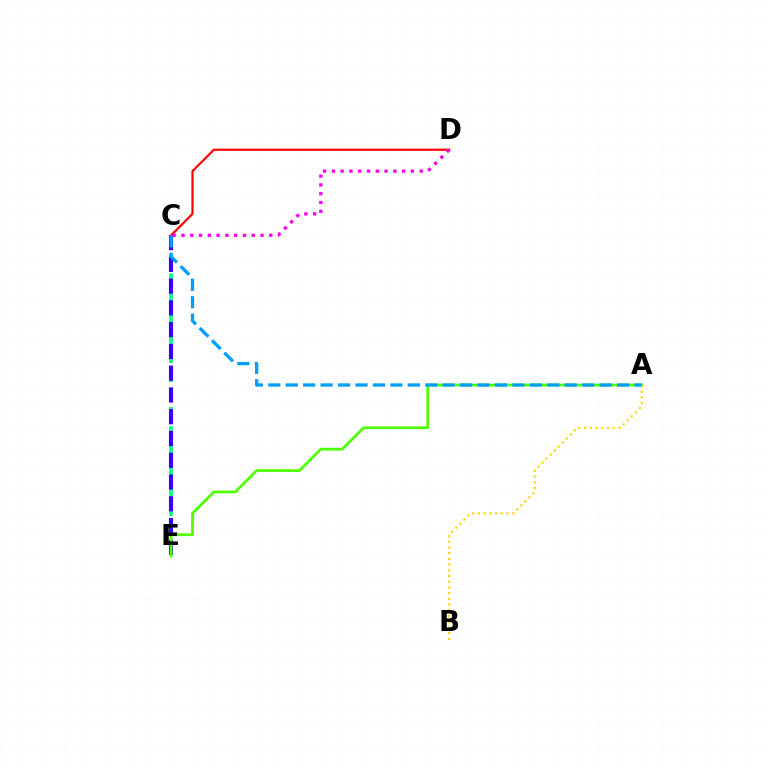{('C', 'E'): [{'color': '#00ff86', 'line_style': 'dashed', 'thickness': 2.6}, {'color': '#3700ff', 'line_style': 'dashed', 'thickness': 2.96}], ('C', 'D'): [{'color': '#ff0000', 'line_style': 'solid', 'thickness': 1.58}, {'color': '#ff00ed', 'line_style': 'dotted', 'thickness': 2.39}], ('A', 'E'): [{'color': '#4fff00', 'line_style': 'solid', 'thickness': 1.98}], ('A', 'B'): [{'color': '#ffd500', 'line_style': 'dotted', 'thickness': 1.55}], ('A', 'C'): [{'color': '#009eff', 'line_style': 'dashed', 'thickness': 2.37}]}